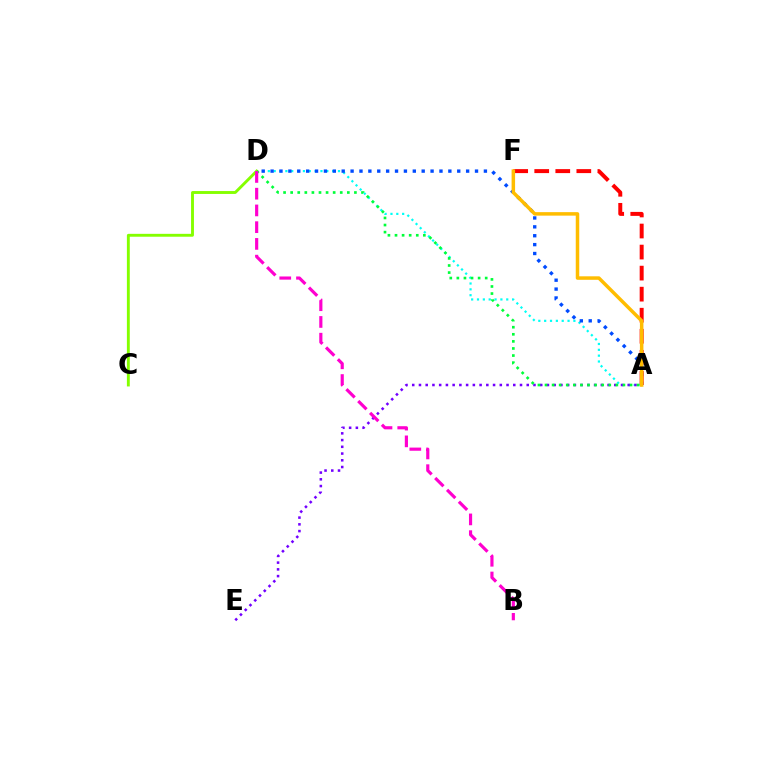{('A', 'D'): [{'color': '#00fff6', 'line_style': 'dotted', 'thickness': 1.59}, {'color': '#004bff', 'line_style': 'dotted', 'thickness': 2.41}, {'color': '#00ff39', 'line_style': 'dotted', 'thickness': 1.92}], ('A', 'E'): [{'color': '#7200ff', 'line_style': 'dotted', 'thickness': 1.83}], ('C', 'D'): [{'color': '#84ff00', 'line_style': 'solid', 'thickness': 2.08}], ('A', 'F'): [{'color': '#ff0000', 'line_style': 'dashed', 'thickness': 2.86}, {'color': '#ffbd00', 'line_style': 'solid', 'thickness': 2.52}], ('B', 'D'): [{'color': '#ff00cf', 'line_style': 'dashed', 'thickness': 2.27}]}